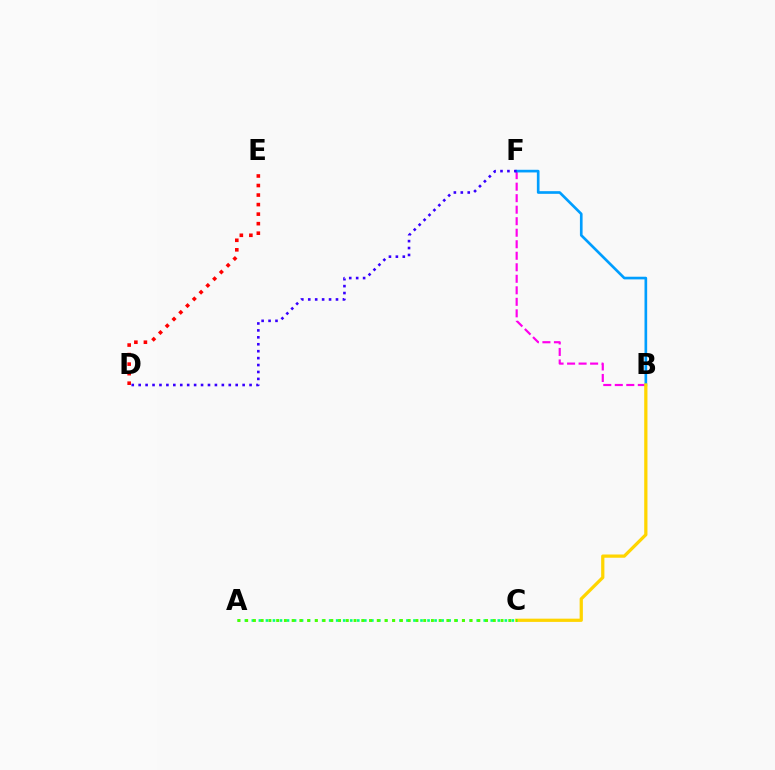{('B', 'F'): [{'color': '#ff00ed', 'line_style': 'dashed', 'thickness': 1.56}, {'color': '#009eff', 'line_style': 'solid', 'thickness': 1.92}], ('D', 'F'): [{'color': '#3700ff', 'line_style': 'dotted', 'thickness': 1.88}], ('A', 'C'): [{'color': '#00ff86', 'line_style': 'dotted', 'thickness': 1.91}, {'color': '#4fff00', 'line_style': 'dotted', 'thickness': 2.1}], ('B', 'C'): [{'color': '#ffd500', 'line_style': 'solid', 'thickness': 2.33}], ('D', 'E'): [{'color': '#ff0000', 'line_style': 'dotted', 'thickness': 2.59}]}